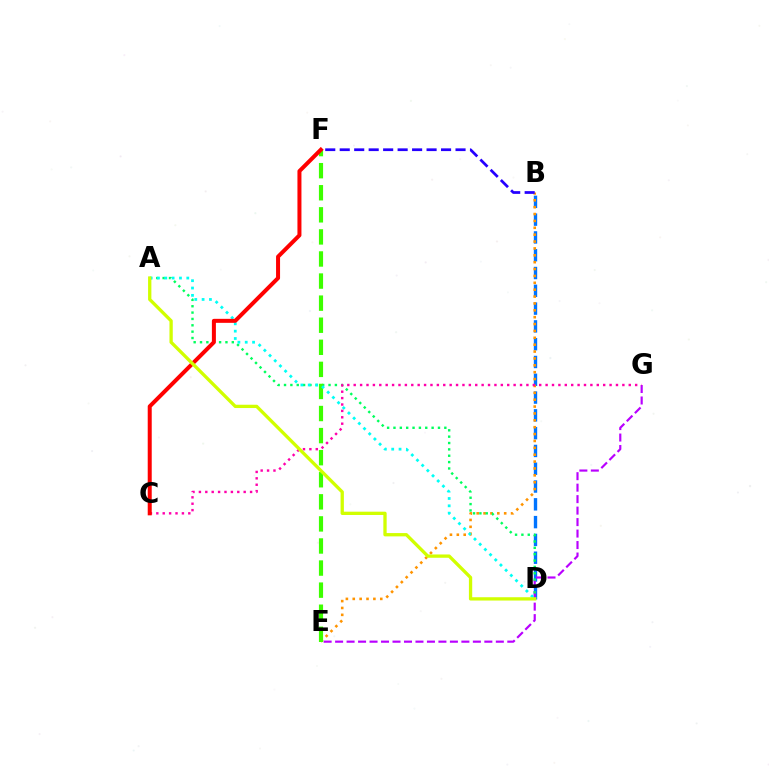{('B', 'D'): [{'color': '#0074ff', 'line_style': 'dashed', 'thickness': 2.42}], ('E', 'G'): [{'color': '#b900ff', 'line_style': 'dashed', 'thickness': 1.56}], ('B', 'E'): [{'color': '#ff9400', 'line_style': 'dotted', 'thickness': 1.87}], ('A', 'D'): [{'color': '#00ff5c', 'line_style': 'dotted', 'thickness': 1.73}, {'color': '#00fff6', 'line_style': 'dotted', 'thickness': 1.99}, {'color': '#d1ff00', 'line_style': 'solid', 'thickness': 2.38}], ('E', 'F'): [{'color': '#3dff00', 'line_style': 'dashed', 'thickness': 3.0}], ('B', 'F'): [{'color': '#2500ff', 'line_style': 'dashed', 'thickness': 1.97}], ('C', 'G'): [{'color': '#ff00ac', 'line_style': 'dotted', 'thickness': 1.74}], ('C', 'F'): [{'color': '#ff0000', 'line_style': 'solid', 'thickness': 2.88}]}